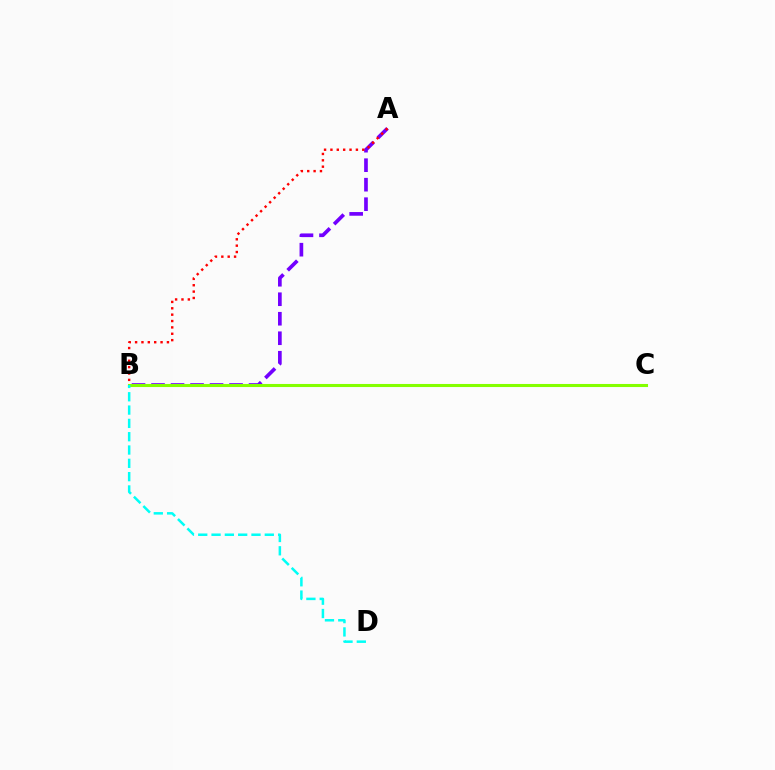{('A', 'B'): [{'color': '#7200ff', 'line_style': 'dashed', 'thickness': 2.65}, {'color': '#ff0000', 'line_style': 'dotted', 'thickness': 1.73}], ('B', 'C'): [{'color': '#84ff00', 'line_style': 'solid', 'thickness': 2.21}], ('B', 'D'): [{'color': '#00fff6', 'line_style': 'dashed', 'thickness': 1.81}]}